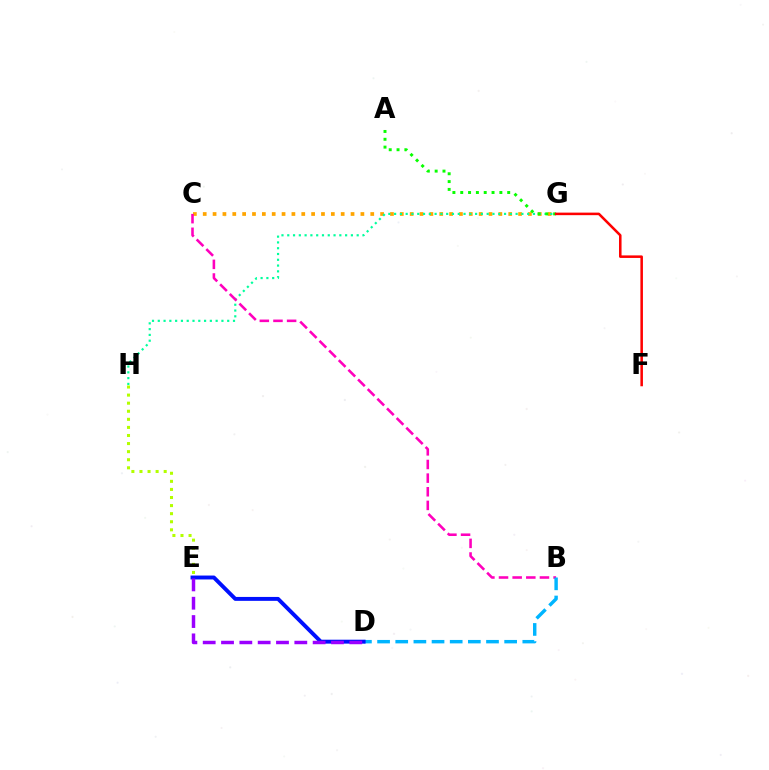{('C', 'G'): [{'color': '#ffa500', 'line_style': 'dotted', 'thickness': 2.68}], ('G', 'H'): [{'color': '#00ff9d', 'line_style': 'dotted', 'thickness': 1.57}], ('A', 'G'): [{'color': '#08ff00', 'line_style': 'dotted', 'thickness': 2.13}], ('E', 'H'): [{'color': '#b3ff00', 'line_style': 'dotted', 'thickness': 2.19}], ('B', 'C'): [{'color': '#ff00bd', 'line_style': 'dashed', 'thickness': 1.85}], ('F', 'G'): [{'color': '#ff0000', 'line_style': 'solid', 'thickness': 1.83}], ('B', 'D'): [{'color': '#00b5ff', 'line_style': 'dashed', 'thickness': 2.47}], ('D', 'E'): [{'color': '#0010ff', 'line_style': 'solid', 'thickness': 2.82}, {'color': '#9b00ff', 'line_style': 'dashed', 'thickness': 2.49}]}